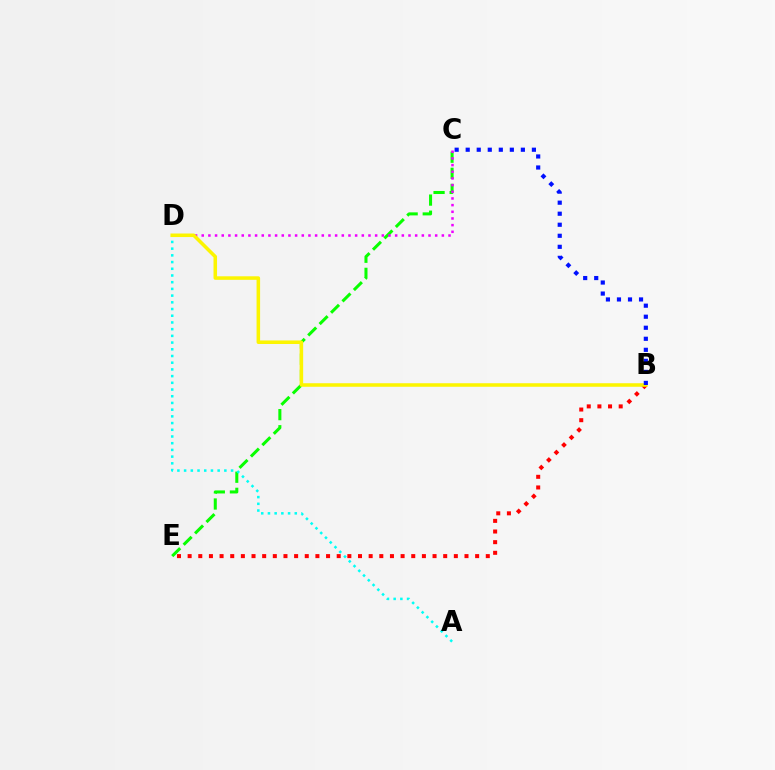{('C', 'E'): [{'color': '#08ff00', 'line_style': 'dashed', 'thickness': 2.19}], ('A', 'D'): [{'color': '#00fff6', 'line_style': 'dotted', 'thickness': 1.82}], ('B', 'E'): [{'color': '#ff0000', 'line_style': 'dotted', 'thickness': 2.89}], ('C', 'D'): [{'color': '#ee00ff', 'line_style': 'dotted', 'thickness': 1.81}], ('B', 'D'): [{'color': '#fcf500', 'line_style': 'solid', 'thickness': 2.55}], ('B', 'C'): [{'color': '#0010ff', 'line_style': 'dotted', 'thickness': 3.0}]}